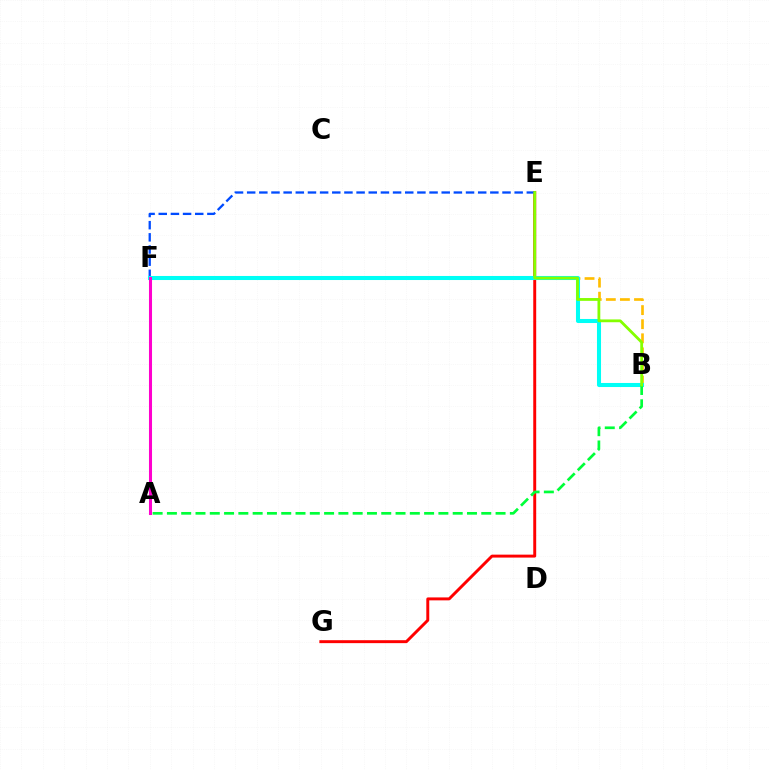{('B', 'F'): [{'color': '#ffbd00', 'line_style': 'dashed', 'thickness': 1.91}, {'color': '#00fff6', 'line_style': 'solid', 'thickness': 2.92}], ('E', 'G'): [{'color': '#ff0000', 'line_style': 'solid', 'thickness': 2.12}], ('E', 'F'): [{'color': '#004bff', 'line_style': 'dashed', 'thickness': 1.65}], ('A', 'F'): [{'color': '#7200ff', 'line_style': 'dotted', 'thickness': 1.99}, {'color': '#ff00cf', 'line_style': 'solid', 'thickness': 2.19}], ('A', 'B'): [{'color': '#00ff39', 'line_style': 'dashed', 'thickness': 1.94}], ('B', 'E'): [{'color': '#84ff00', 'line_style': 'solid', 'thickness': 2.02}]}